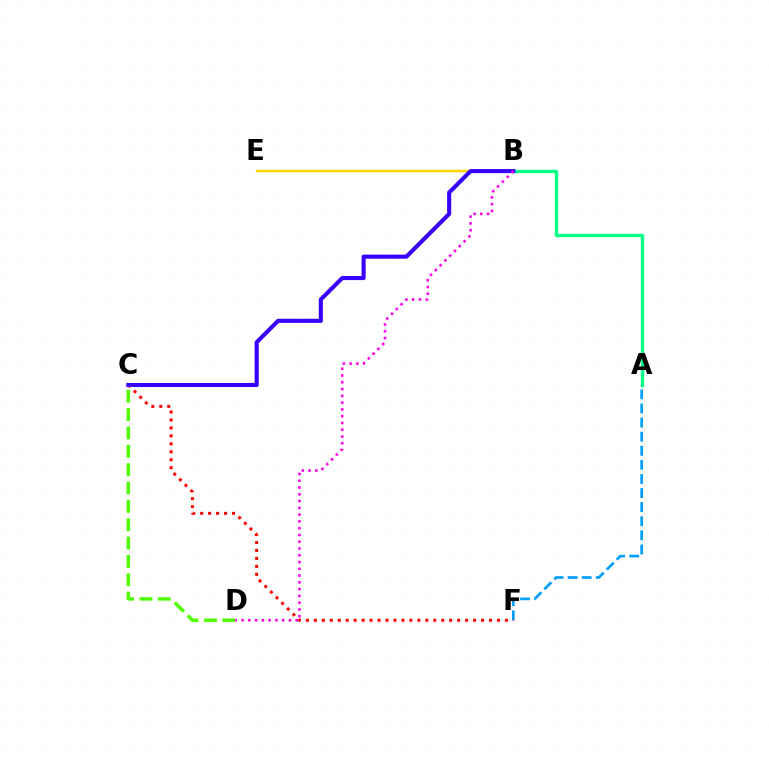{('C', 'D'): [{'color': '#4fff00', 'line_style': 'dashed', 'thickness': 2.49}], ('A', 'F'): [{'color': '#009eff', 'line_style': 'dashed', 'thickness': 1.92}], ('C', 'F'): [{'color': '#ff0000', 'line_style': 'dotted', 'thickness': 2.16}], ('A', 'B'): [{'color': '#00ff86', 'line_style': 'solid', 'thickness': 2.42}], ('B', 'E'): [{'color': '#ffd500', 'line_style': 'solid', 'thickness': 1.76}], ('B', 'C'): [{'color': '#3700ff', 'line_style': 'solid', 'thickness': 2.94}], ('B', 'D'): [{'color': '#ff00ed', 'line_style': 'dotted', 'thickness': 1.84}]}